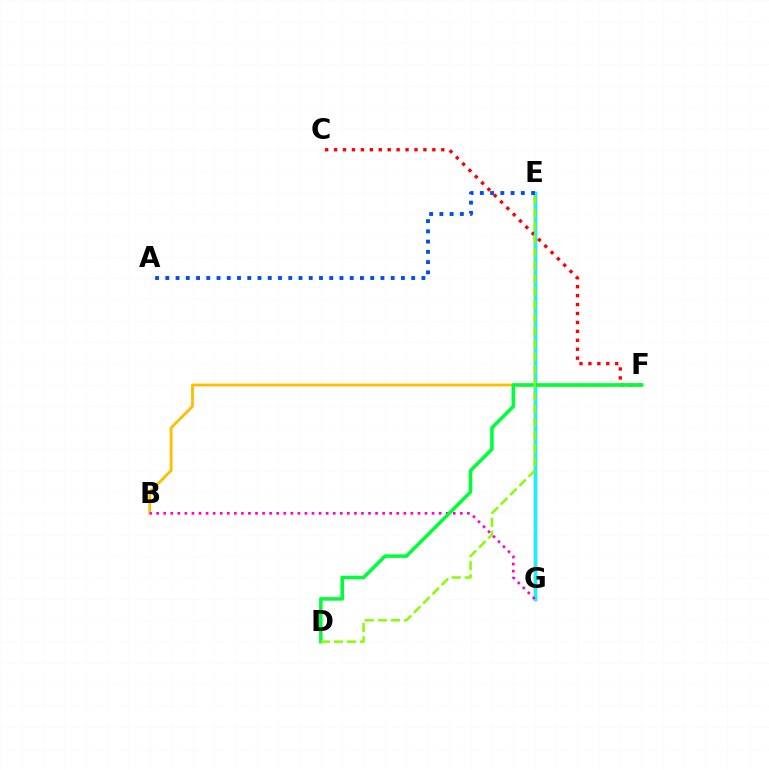{('E', 'G'): [{'color': '#7200ff', 'line_style': 'solid', 'thickness': 2.43}, {'color': '#00fff6', 'line_style': 'solid', 'thickness': 2.16}], ('C', 'F'): [{'color': '#ff0000', 'line_style': 'dotted', 'thickness': 2.43}], ('B', 'F'): [{'color': '#ffbd00', 'line_style': 'solid', 'thickness': 2.02}], ('B', 'G'): [{'color': '#ff00cf', 'line_style': 'dotted', 'thickness': 1.92}], ('D', 'F'): [{'color': '#00ff39', 'line_style': 'solid', 'thickness': 2.57}], ('A', 'E'): [{'color': '#004bff', 'line_style': 'dotted', 'thickness': 2.78}], ('D', 'E'): [{'color': '#84ff00', 'line_style': 'dashed', 'thickness': 1.78}]}